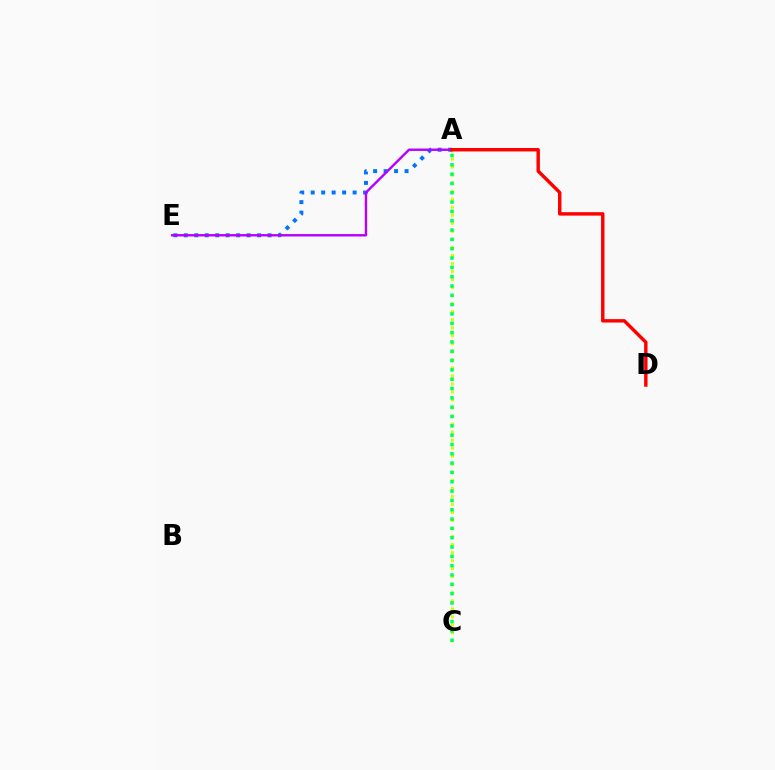{('A', 'C'): [{'color': '#d1ff00', 'line_style': 'dotted', 'thickness': 2.18}, {'color': '#00ff5c', 'line_style': 'dotted', 'thickness': 2.53}], ('A', 'E'): [{'color': '#0074ff', 'line_style': 'dotted', 'thickness': 2.85}, {'color': '#b900ff', 'line_style': 'solid', 'thickness': 1.73}], ('A', 'D'): [{'color': '#ff0000', 'line_style': 'solid', 'thickness': 2.46}]}